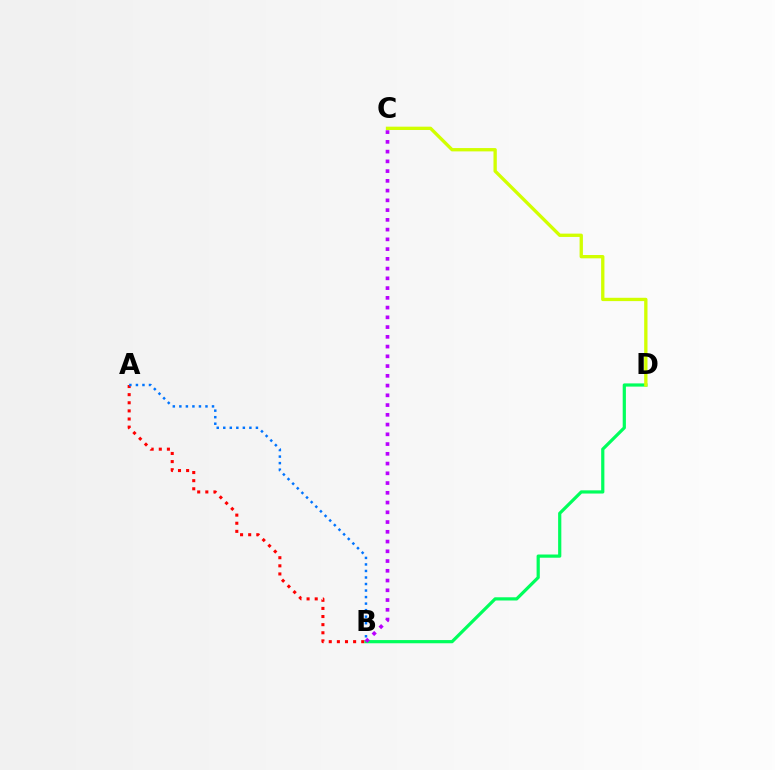{('B', 'D'): [{'color': '#00ff5c', 'line_style': 'solid', 'thickness': 2.31}], ('A', 'B'): [{'color': '#ff0000', 'line_style': 'dotted', 'thickness': 2.21}, {'color': '#0074ff', 'line_style': 'dotted', 'thickness': 1.77}], ('B', 'C'): [{'color': '#b900ff', 'line_style': 'dotted', 'thickness': 2.65}], ('C', 'D'): [{'color': '#d1ff00', 'line_style': 'solid', 'thickness': 2.39}]}